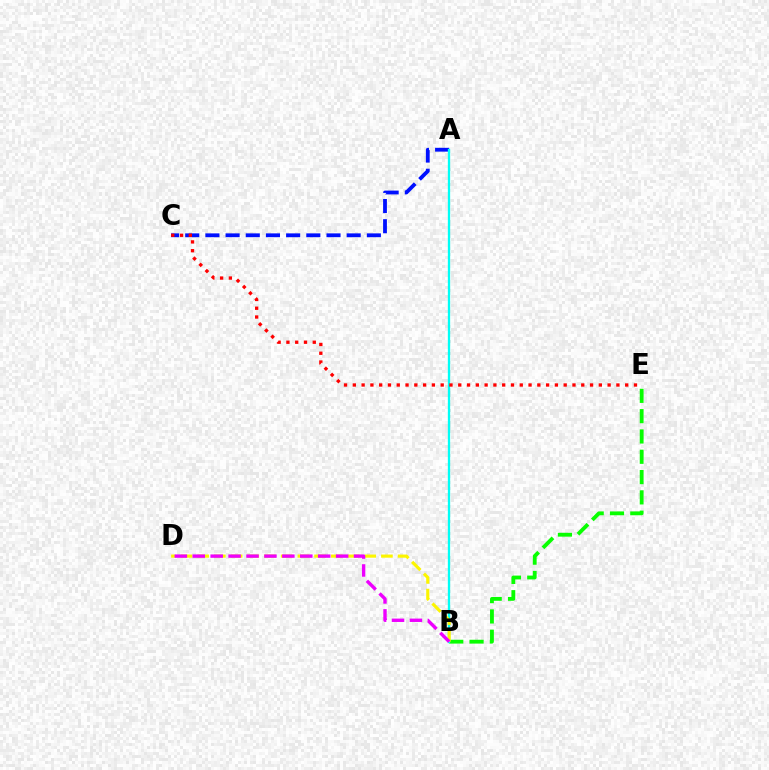{('A', 'C'): [{'color': '#0010ff', 'line_style': 'dashed', 'thickness': 2.74}], ('B', 'E'): [{'color': '#08ff00', 'line_style': 'dashed', 'thickness': 2.76}], ('A', 'B'): [{'color': '#00fff6', 'line_style': 'solid', 'thickness': 1.67}], ('B', 'D'): [{'color': '#fcf500', 'line_style': 'dashed', 'thickness': 2.27}, {'color': '#ee00ff', 'line_style': 'dashed', 'thickness': 2.43}], ('C', 'E'): [{'color': '#ff0000', 'line_style': 'dotted', 'thickness': 2.39}]}